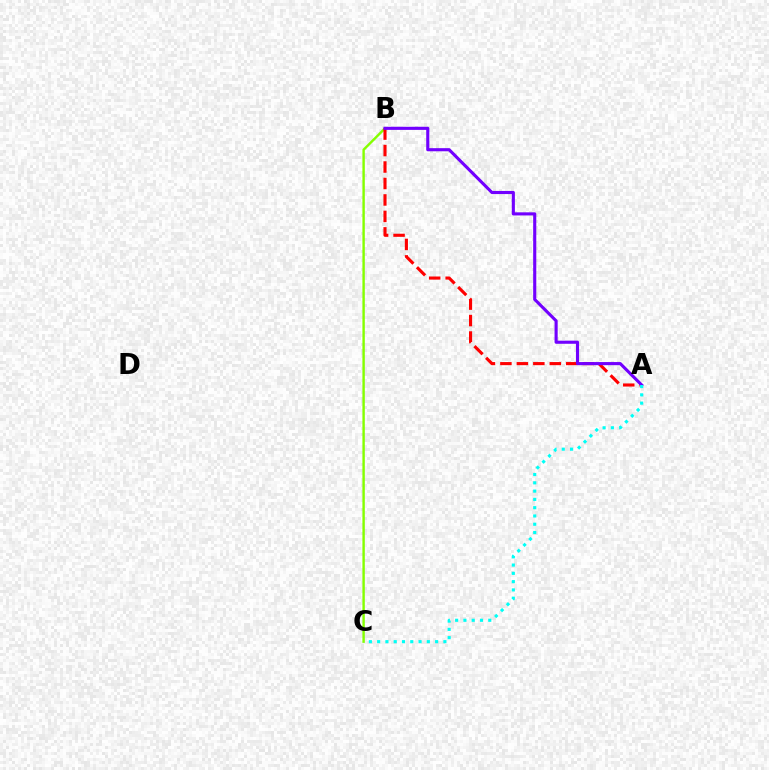{('B', 'C'): [{'color': '#84ff00', 'line_style': 'solid', 'thickness': 1.74}], ('A', 'B'): [{'color': '#ff0000', 'line_style': 'dashed', 'thickness': 2.24}, {'color': '#7200ff', 'line_style': 'solid', 'thickness': 2.24}], ('A', 'C'): [{'color': '#00fff6', 'line_style': 'dotted', 'thickness': 2.25}]}